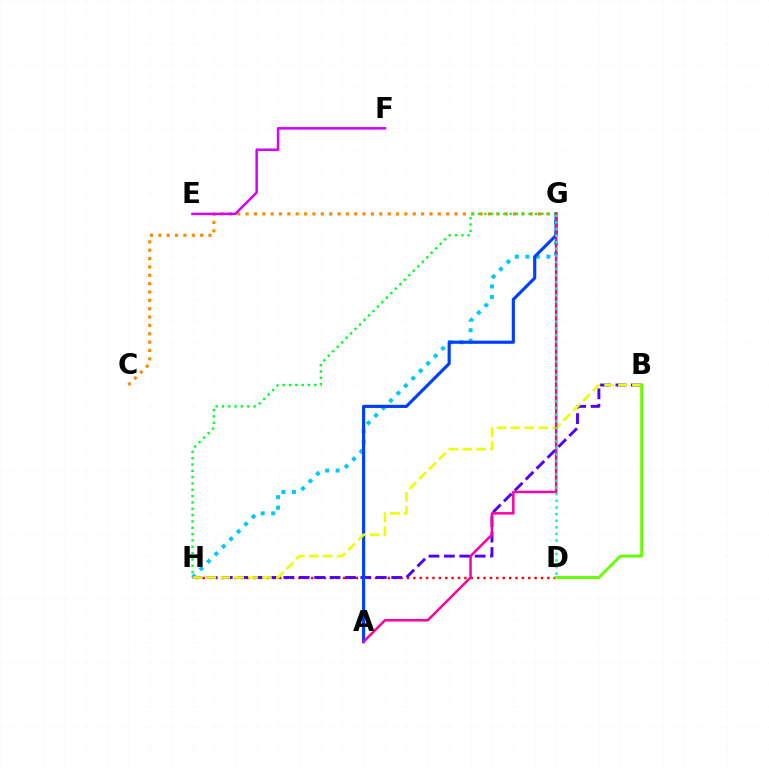{('C', 'G'): [{'color': '#ff8800', 'line_style': 'dotted', 'thickness': 2.27}], ('D', 'H'): [{'color': '#ff0000', 'line_style': 'dotted', 'thickness': 1.73}], ('G', 'H'): [{'color': '#00c7ff', 'line_style': 'dotted', 'thickness': 2.86}, {'color': '#00ff27', 'line_style': 'dotted', 'thickness': 1.72}], ('B', 'H'): [{'color': '#4f00ff', 'line_style': 'dashed', 'thickness': 2.09}, {'color': '#eeff00', 'line_style': 'dashed', 'thickness': 1.89}], ('A', 'G'): [{'color': '#003fff', 'line_style': 'solid', 'thickness': 2.26}, {'color': '#ff00a0', 'line_style': 'solid', 'thickness': 1.8}], ('E', 'F'): [{'color': '#d600ff', 'line_style': 'solid', 'thickness': 1.81}], ('B', 'D'): [{'color': '#66ff00', 'line_style': 'solid', 'thickness': 2.09}], ('D', 'G'): [{'color': '#00ffaf', 'line_style': 'dotted', 'thickness': 1.8}]}